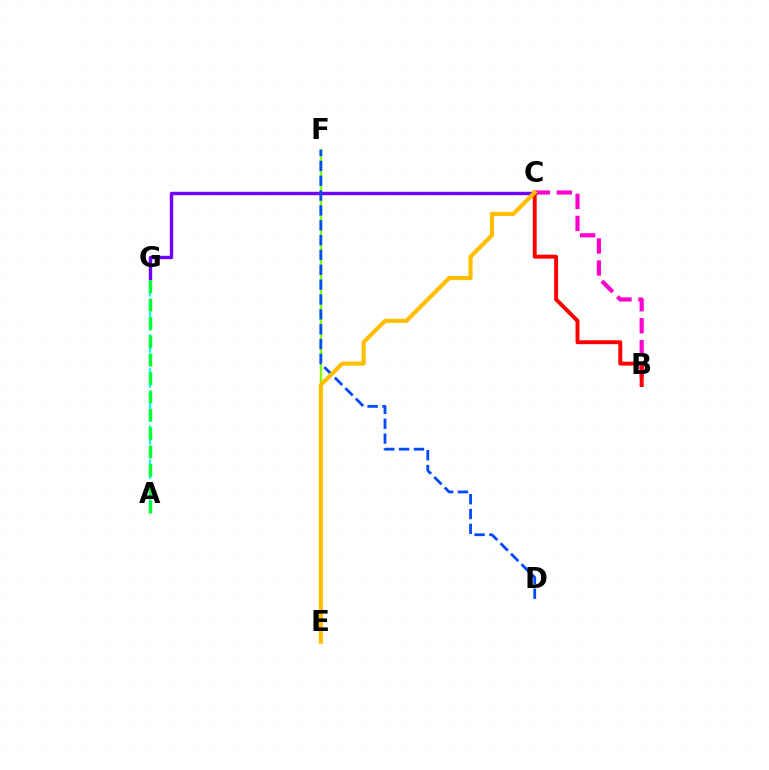{('A', 'G'): [{'color': '#00fff6', 'line_style': 'dashed', 'thickness': 1.55}, {'color': '#00ff39', 'line_style': 'dashed', 'thickness': 2.49}], ('B', 'C'): [{'color': '#ff00cf', 'line_style': 'dashed', 'thickness': 2.99}, {'color': '#ff0000', 'line_style': 'solid', 'thickness': 2.82}], ('E', 'F'): [{'color': '#84ff00', 'line_style': 'solid', 'thickness': 1.73}], ('C', 'G'): [{'color': '#7200ff', 'line_style': 'solid', 'thickness': 2.46}], ('D', 'F'): [{'color': '#004bff', 'line_style': 'dashed', 'thickness': 2.02}], ('C', 'E'): [{'color': '#ffbd00', 'line_style': 'solid', 'thickness': 2.97}]}